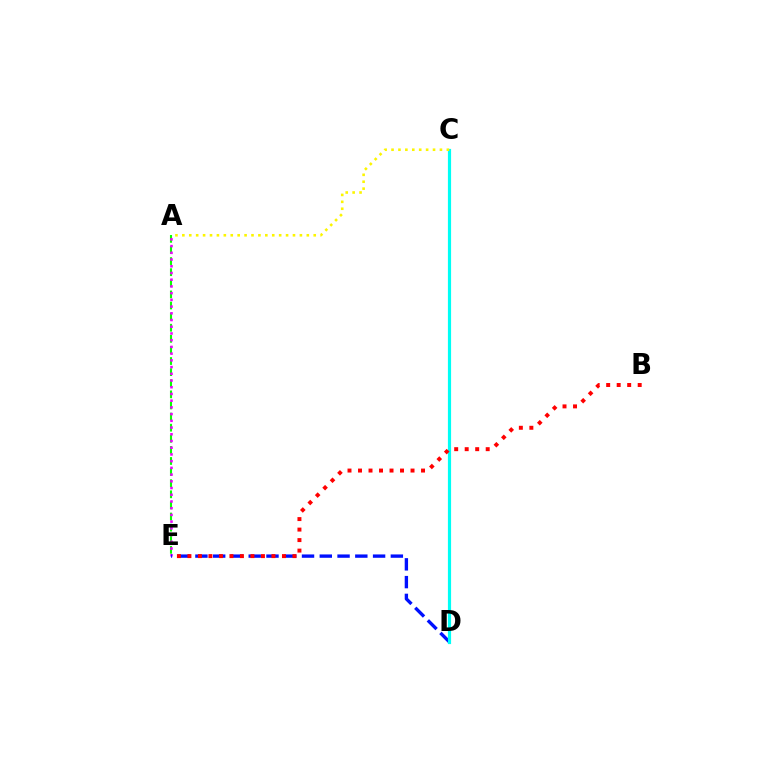{('A', 'E'): [{'color': '#08ff00', 'line_style': 'dashed', 'thickness': 1.51}, {'color': '#ee00ff', 'line_style': 'dotted', 'thickness': 1.83}], ('D', 'E'): [{'color': '#0010ff', 'line_style': 'dashed', 'thickness': 2.41}], ('C', 'D'): [{'color': '#00fff6', 'line_style': 'solid', 'thickness': 2.29}], ('A', 'C'): [{'color': '#fcf500', 'line_style': 'dotted', 'thickness': 1.88}], ('B', 'E'): [{'color': '#ff0000', 'line_style': 'dotted', 'thickness': 2.85}]}